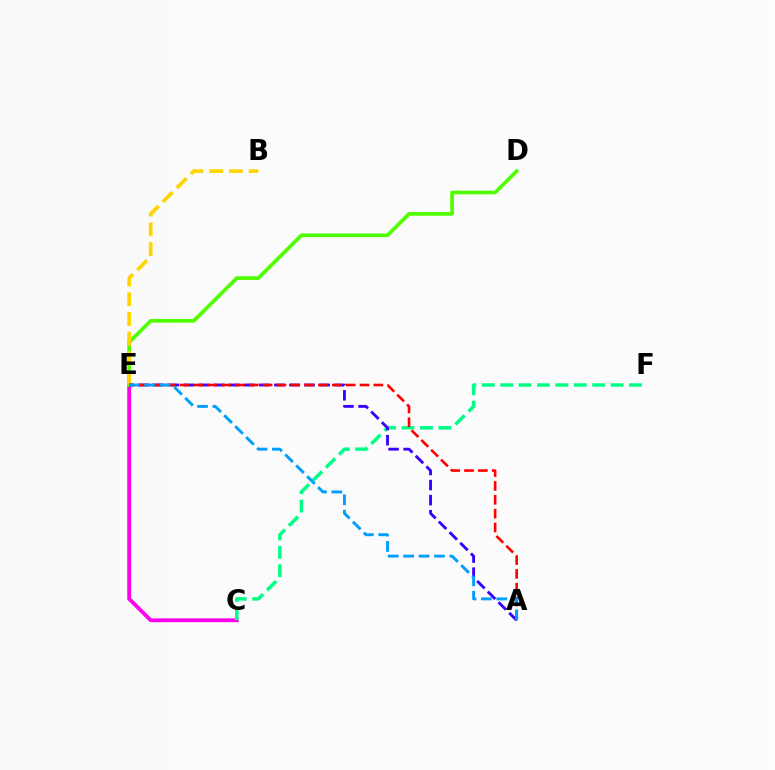{('C', 'E'): [{'color': '#ff00ed', 'line_style': 'solid', 'thickness': 2.74}], ('C', 'F'): [{'color': '#00ff86', 'line_style': 'dashed', 'thickness': 2.5}], ('D', 'E'): [{'color': '#4fff00', 'line_style': 'solid', 'thickness': 2.66}], ('B', 'E'): [{'color': '#ffd500', 'line_style': 'dashed', 'thickness': 2.68}], ('A', 'E'): [{'color': '#3700ff', 'line_style': 'dashed', 'thickness': 2.05}, {'color': '#ff0000', 'line_style': 'dashed', 'thickness': 1.88}, {'color': '#009eff', 'line_style': 'dashed', 'thickness': 2.1}]}